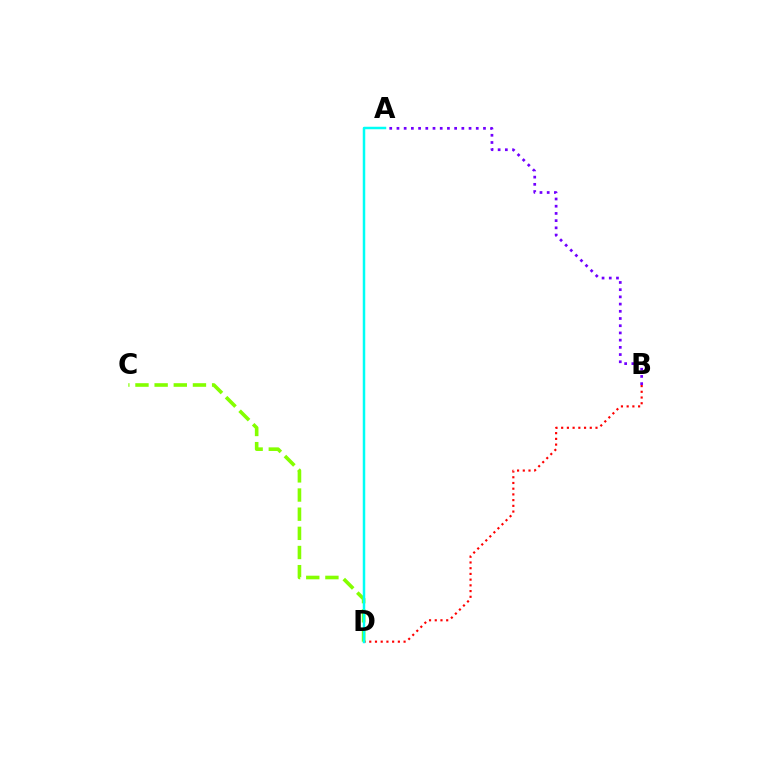{('A', 'B'): [{'color': '#7200ff', 'line_style': 'dotted', 'thickness': 1.96}], ('B', 'D'): [{'color': '#ff0000', 'line_style': 'dotted', 'thickness': 1.55}], ('C', 'D'): [{'color': '#84ff00', 'line_style': 'dashed', 'thickness': 2.6}], ('A', 'D'): [{'color': '#00fff6', 'line_style': 'solid', 'thickness': 1.8}]}